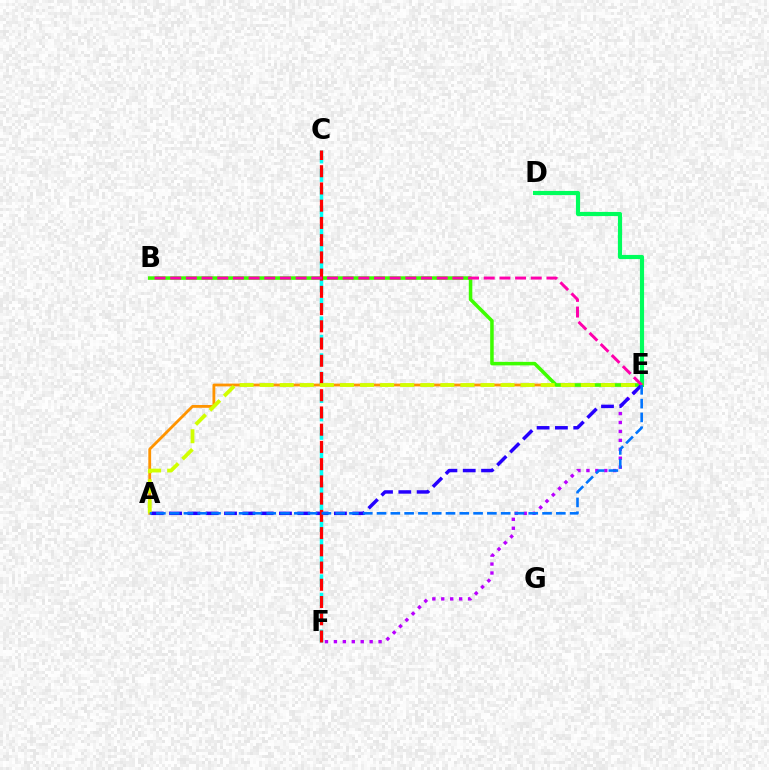{('D', 'E'): [{'color': '#00ff5c', 'line_style': 'solid', 'thickness': 2.98}], ('E', 'F'): [{'color': '#b900ff', 'line_style': 'dotted', 'thickness': 2.43}], ('A', 'E'): [{'color': '#ff9400', 'line_style': 'solid', 'thickness': 2.02}, {'color': '#2500ff', 'line_style': 'dashed', 'thickness': 2.49}, {'color': '#d1ff00', 'line_style': 'dashed', 'thickness': 2.73}, {'color': '#0074ff', 'line_style': 'dashed', 'thickness': 1.87}], ('B', 'E'): [{'color': '#3dff00', 'line_style': 'solid', 'thickness': 2.54}, {'color': '#ff00ac', 'line_style': 'dashed', 'thickness': 2.13}], ('C', 'F'): [{'color': '#00fff6', 'line_style': 'dashed', 'thickness': 2.5}, {'color': '#ff0000', 'line_style': 'dashed', 'thickness': 2.34}]}